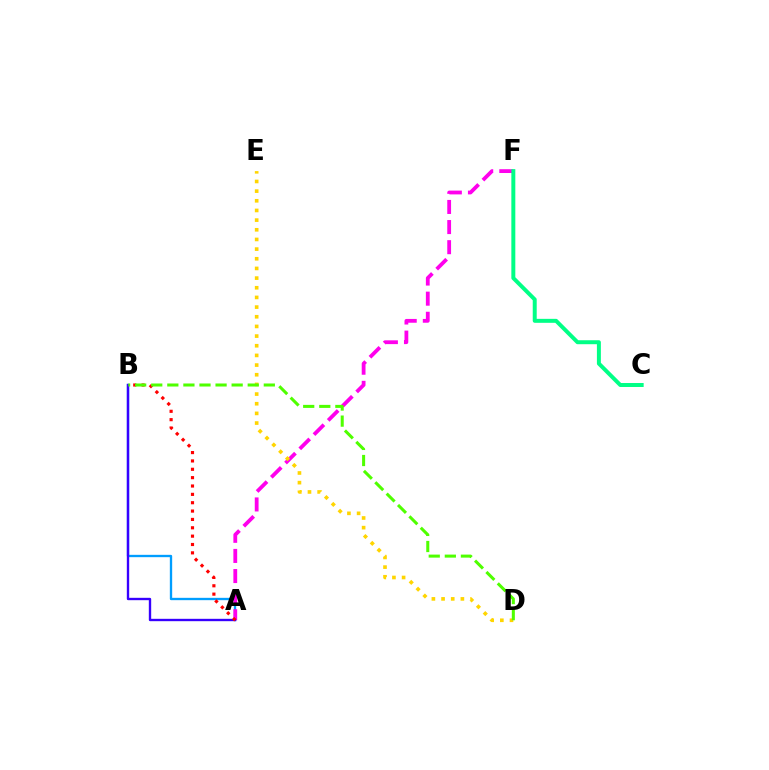{('A', 'B'): [{'color': '#009eff', 'line_style': 'solid', 'thickness': 1.68}, {'color': '#3700ff', 'line_style': 'solid', 'thickness': 1.7}, {'color': '#ff0000', 'line_style': 'dotted', 'thickness': 2.27}], ('A', 'F'): [{'color': '#ff00ed', 'line_style': 'dashed', 'thickness': 2.73}], ('D', 'E'): [{'color': '#ffd500', 'line_style': 'dotted', 'thickness': 2.63}], ('B', 'D'): [{'color': '#4fff00', 'line_style': 'dashed', 'thickness': 2.18}], ('C', 'F'): [{'color': '#00ff86', 'line_style': 'solid', 'thickness': 2.86}]}